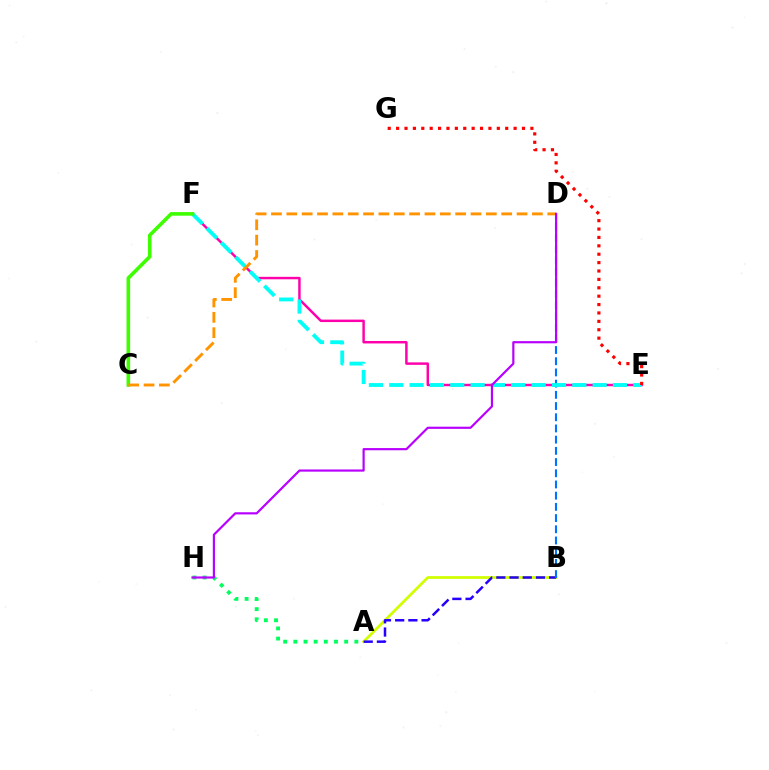{('A', 'B'): [{'color': '#d1ff00', 'line_style': 'solid', 'thickness': 1.98}, {'color': '#2500ff', 'line_style': 'dashed', 'thickness': 1.79}], ('A', 'H'): [{'color': '#00ff5c', 'line_style': 'dotted', 'thickness': 2.76}], ('E', 'F'): [{'color': '#ff00ac', 'line_style': 'solid', 'thickness': 1.77}, {'color': '#00fff6', 'line_style': 'dashed', 'thickness': 2.76}], ('B', 'D'): [{'color': '#0074ff', 'line_style': 'dashed', 'thickness': 1.52}], ('C', 'F'): [{'color': '#3dff00', 'line_style': 'solid', 'thickness': 2.59}], ('E', 'G'): [{'color': '#ff0000', 'line_style': 'dotted', 'thickness': 2.28}], ('C', 'D'): [{'color': '#ff9400', 'line_style': 'dashed', 'thickness': 2.09}], ('D', 'H'): [{'color': '#b900ff', 'line_style': 'solid', 'thickness': 1.57}]}